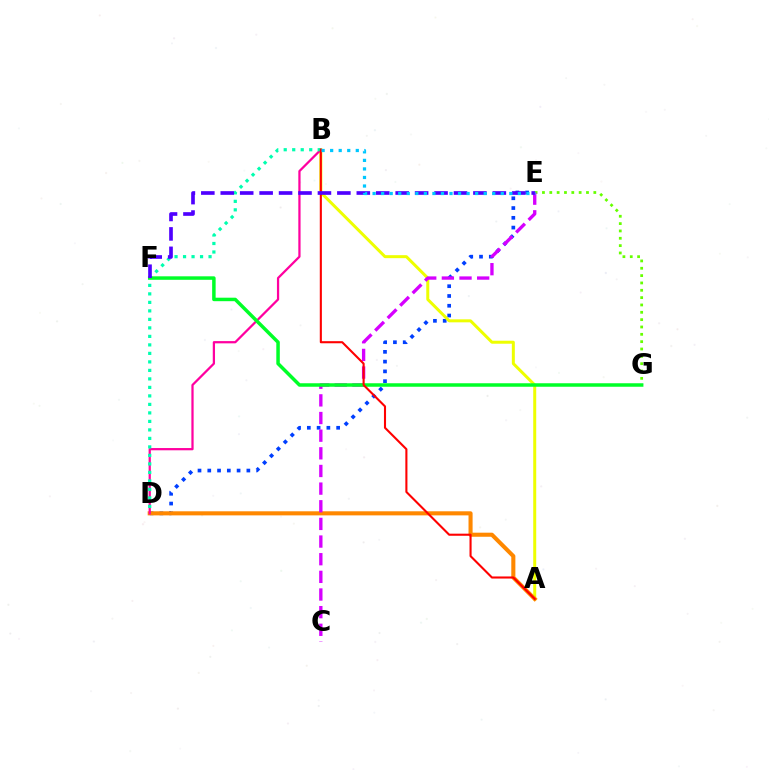{('E', 'G'): [{'color': '#66ff00', 'line_style': 'dotted', 'thickness': 1.99}], ('D', 'E'): [{'color': '#003fff', 'line_style': 'dotted', 'thickness': 2.66}], ('A', 'B'): [{'color': '#eeff00', 'line_style': 'solid', 'thickness': 2.16}, {'color': '#ff0000', 'line_style': 'solid', 'thickness': 1.51}], ('A', 'D'): [{'color': '#ff8800', 'line_style': 'solid', 'thickness': 2.94}], ('C', 'E'): [{'color': '#d600ff', 'line_style': 'dashed', 'thickness': 2.4}], ('B', 'D'): [{'color': '#ff00a0', 'line_style': 'solid', 'thickness': 1.62}, {'color': '#00ffaf', 'line_style': 'dotted', 'thickness': 2.31}], ('F', 'G'): [{'color': '#00ff27', 'line_style': 'solid', 'thickness': 2.51}], ('E', 'F'): [{'color': '#4f00ff', 'line_style': 'dashed', 'thickness': 2.64}], ('B', 'E'): [{'color': '#00c7ff', 'line_style': 'dotted', 'thickness': 2.32}]}